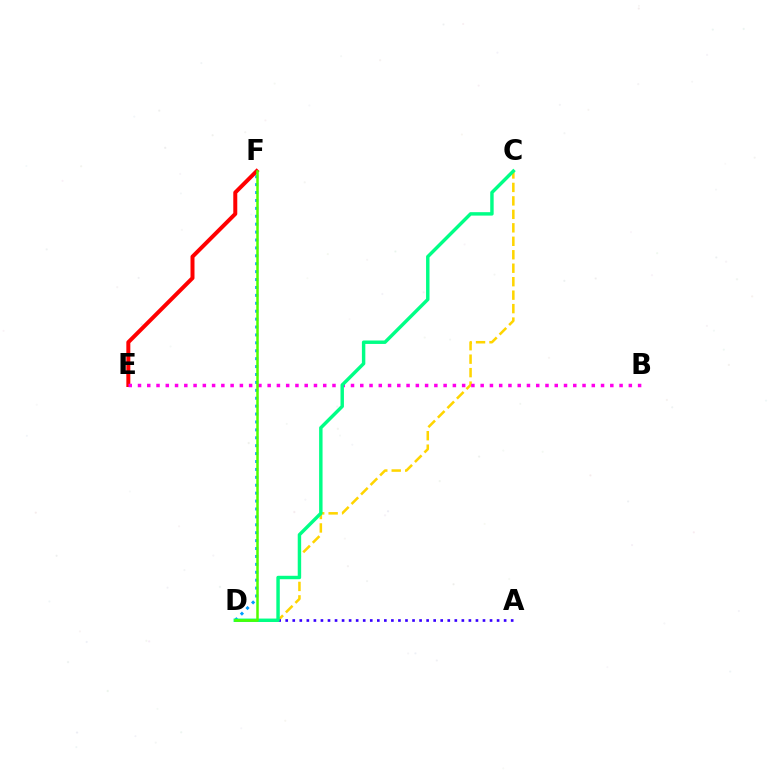{('D', 'F'): [{'color': '#009eff', 'line_style': 'dotted', 'thickness': 2.15}, {'color': '#4fff00', 'line_style': 'solid', 'thickness': 1.81}], ('E', 'F'): [{'color': '#ff0000', 'line_style': 'solid', 'thickness': 2.87}], ('C', 'D'): [{'color': '#ffd500', 'line_style': 'dashed', 'thickness': 1.83}, {'color': '#00ff86', 'line_style': 'solid', 'thickness': 2.47}], ('A', 'D'): [{'color': '#3700ff', 'line_style': 'dotted', 'thickness': 1.91}], ('B', 'E'): [{'color': '#ff00ed', 'line_style': 'dotted', 'thickness': 2.52}]}